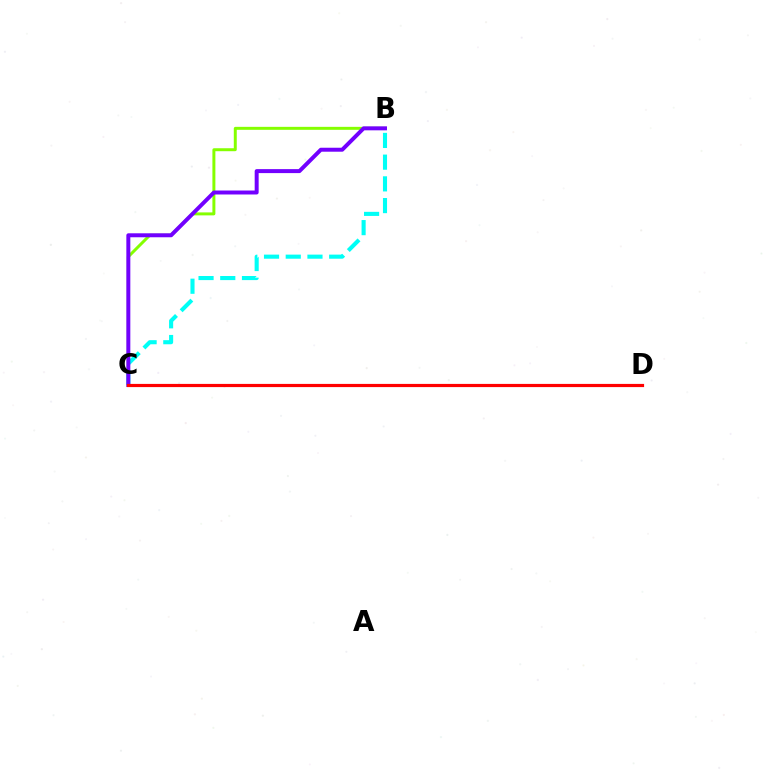{('B', 'C'): [{'color': '#00fff6', 'line_style': 'dashed', 'thickness': 2.95}, {'color': '#84ff00', 'line_style': 'solid', 'thickness': 2.14}, {'color': '#7200ff', 'line_style': 'solid', 'thickness': 2.86}], ('C', 'D'): [{'color': '#ff0000', 'line_style': 'solid', 'thickness': 2.29}]}